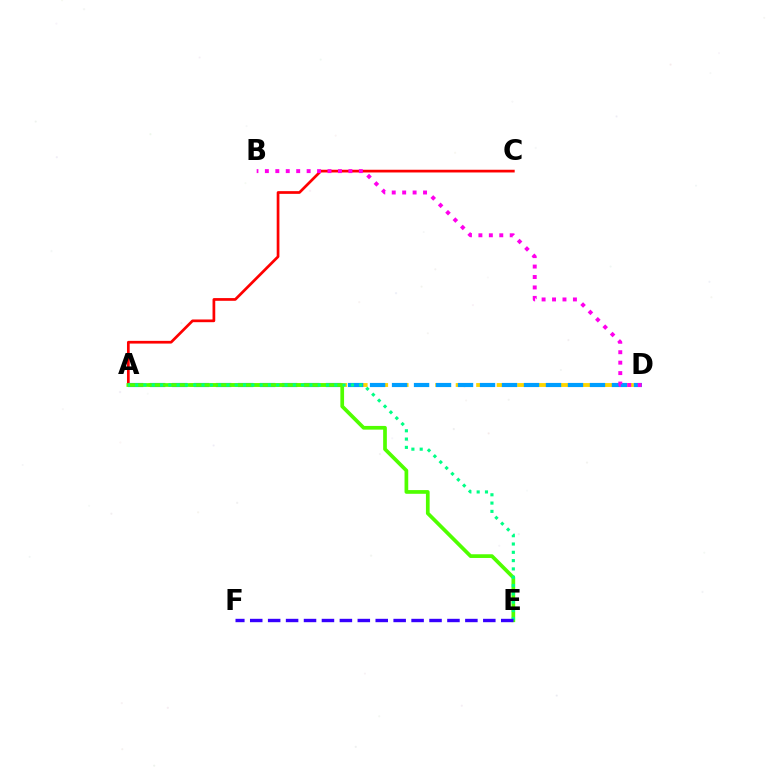{('A', 'D'): [{'color': '#ffd500', 'line_style': 'dashed', 'thickness': 2.78}, {'color': '#009eff', 'line_style': 'dashed', 'thickness': 2.99}], ('A', 'C'): [{'color': '#ff0000', 'line_style': 'solid', 'thickness': 1.95}], ('A', 'E'): [{'color': '#4fff00', 'line_style': 'solid', 'thickness': 2.67}, {'color': '#00ff86', 'line_style': 'dotted', 'thickness': 2.26}], ('B', 'D'): [{'color': '#ff00ed', 'line_style': 'dotted', 'thickness': 2.84}], ('E', 'F'): [{'color': '#3700ff', 'line_style': 'dashed', 'thickness': 2.44}]}